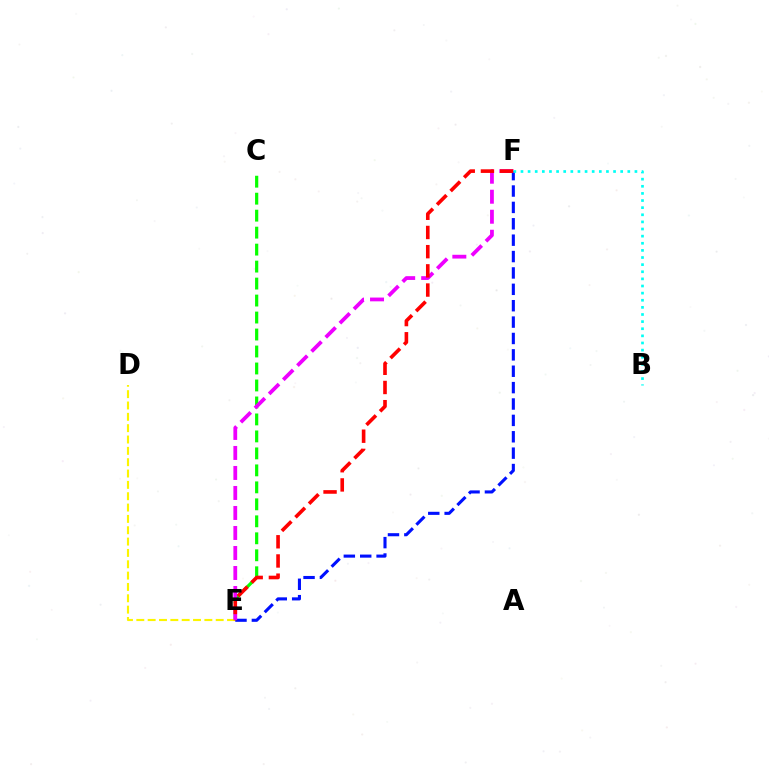{('C', 'E'): [{'color': '#08ff00', 'line_style': 'dashed', 'thickness': 2.31}], ('E', 'F'): [{'color': '#0010ff', 'line_style': 'dashed', 'thickness': 2.23}, {'color': '#ee00ff', 'line_style': 'dashed', 'thickness': 2.72}, {'color': '#ff0000', 'line_style': 'dashed', 'thickness': 2.61}], ('D', 'E'): [{'color': '#fcf500', 'line_style': 'dashed', 'thickness': 1.54}], ('B', 'F'): [{'color': '#00fff6', 'line_style': 'dotted', 'thickness': 1.94}]}